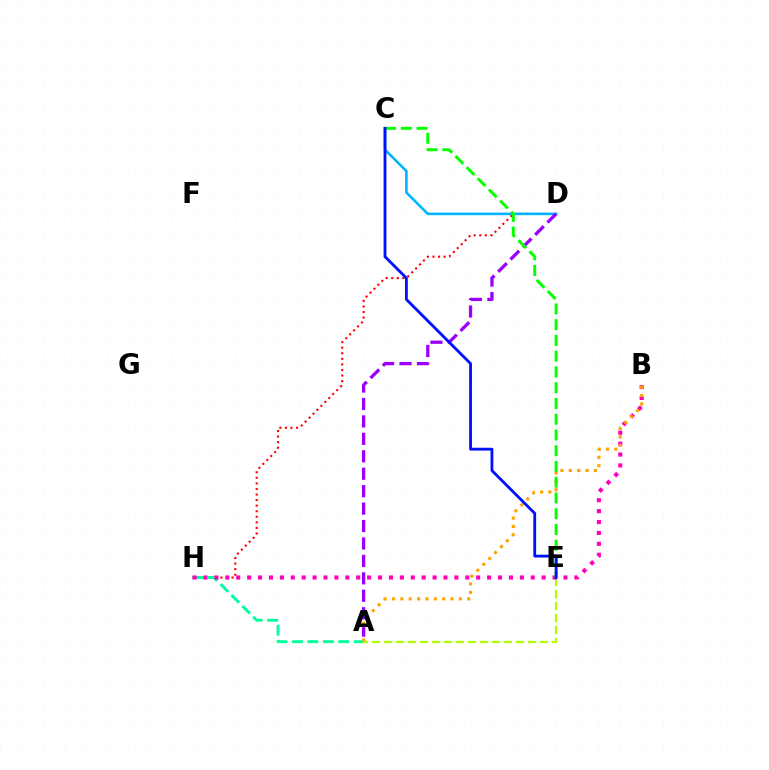{('D', 'H'): [{'color': '#ff0000', 'line_style': 'dotted', 'thickness': 1.51}], ('A', 'H'): [{'color': '#00ff9d', 'line_style': 'dashed', 'thickness': 2.09}], ('C', 'D'): [{'color': '#00b5ff', 'line_style': 'solid', 'thickness': 1.87}], ('A', 'E'): [{'color': '#b3ff00', 'line_style': 'dashed', 'thickness': 1.63}], ('B', 'H'): [{'color': '#ff00bd', 'line_style': 'dotted', 'thickness': 2.96}], ('A', 'B'): [{'color': '#ffa500', 'line_style': 'dotted', 'thickness': 2.27}], ('A', 'D'): [{'color': '#9b00ff', 'line_style': 'dashed', 'thickness': 2.37}], ('C', 'E'): [{'color': '#08ff00', 'line_style': 'dashed', 'thickness': 2.14}, {'color': '#0010ff', 'line_style': 'solid', 'thickness': 2.03}]}